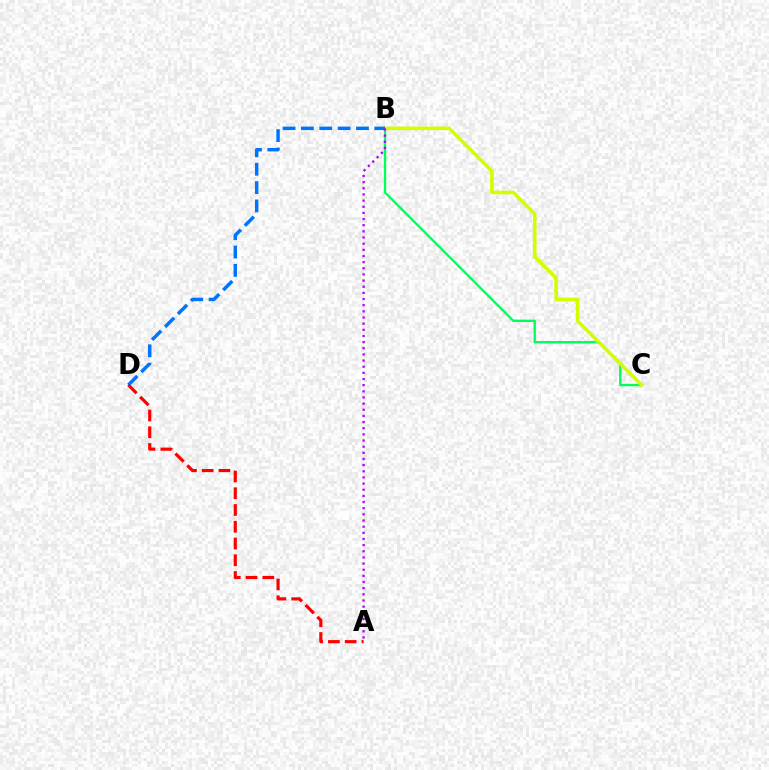{('B', 'C'): [{'color': '#00ff5c', 'line_style': 'solid', 'thickness': 1.7}, {'color': '#d1ff00', 'line_style': 'solid', 'thickness': 2.6}], ('B', 'D'): [{'color': '#0074ff', 'line_style': 'dashed', 'thickness': 2.49}], ('A', 'D'): [{'color': '#ff0000', 'line_style': 'dashed', 'thickness': 2.28}], ('A', 'B'): [{'color': '#b900ff', 'line_style': 'dotted', 'thickness': 1.67}]}